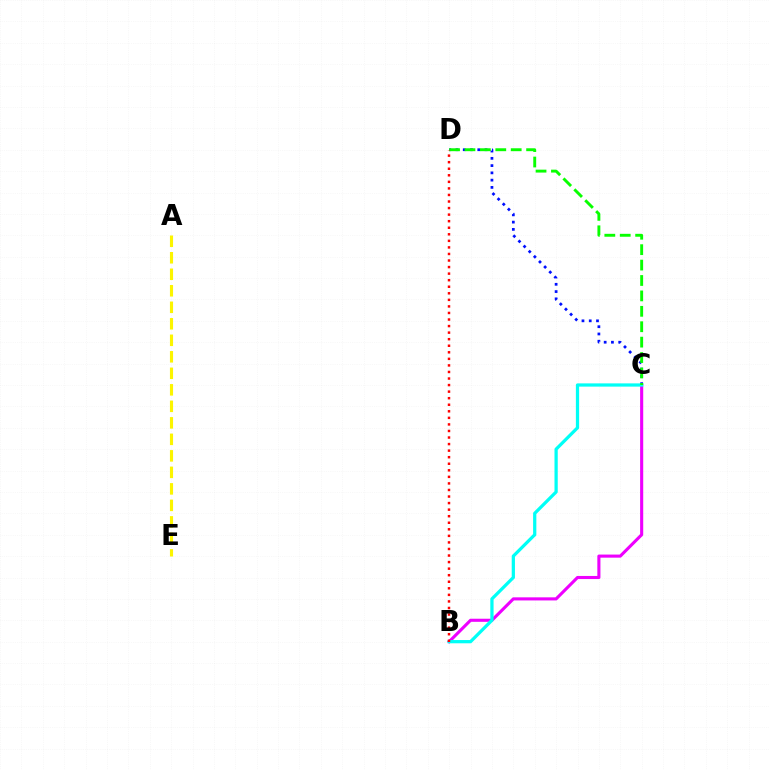{('C', 'D'): [{'color': '#0010ff', 'line_style': 'dotted', 'thickness': 1.97}, {'color': '#08ff00', 'line_style': 'dashed', 'thickness': 2.09}], ('B', 'C'): [{'color': '#ee00ff', 'line_style': 'solid', 'thickness': 2.23}, {'color': '#00fff6', 'line_style': 'solid', 'thickness': 2.34}], ('A', 'E'): [{'color': '#fcf500', 'line_style': 'dashed', 'thickness': 2.24}], ('B', 'D'): [{'color': '#ff0000', 'line_style': 'dotted', 'thickness': 1.78}]}